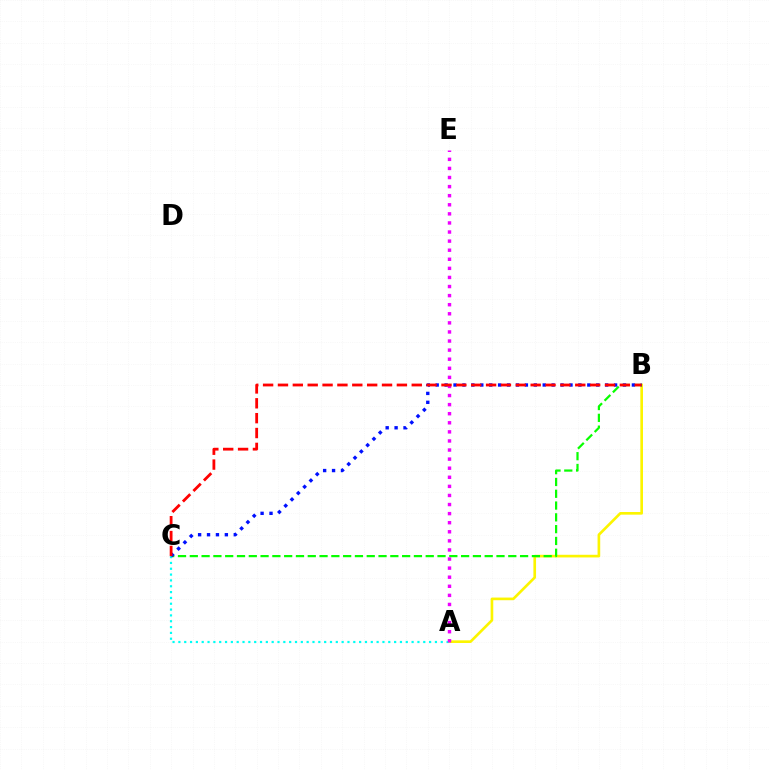{('A', 'B'): [{'color': '#fcf500', 'line_style': 'solid', 'thickness': 1.91}], ('B', 'C'): [{'color': '#08ff00', 'line_style': 'dashed', 'thickness': 1.6}, {'color': '#0010ff', 'line_style': 'dotted', 'thickness': 2.42}, {'color': '#ff0000', 'line_style': 'dashed', 'thickness': 2.02}], ('A', 'C'): [{'color': '#00fff6', 'line_style': 'dotted', 'thickness': 1.58}], ('A', 'E'): [{'color': '#ee00ff', 'line_style': 'dotted', 'thickness': 2.47}]}